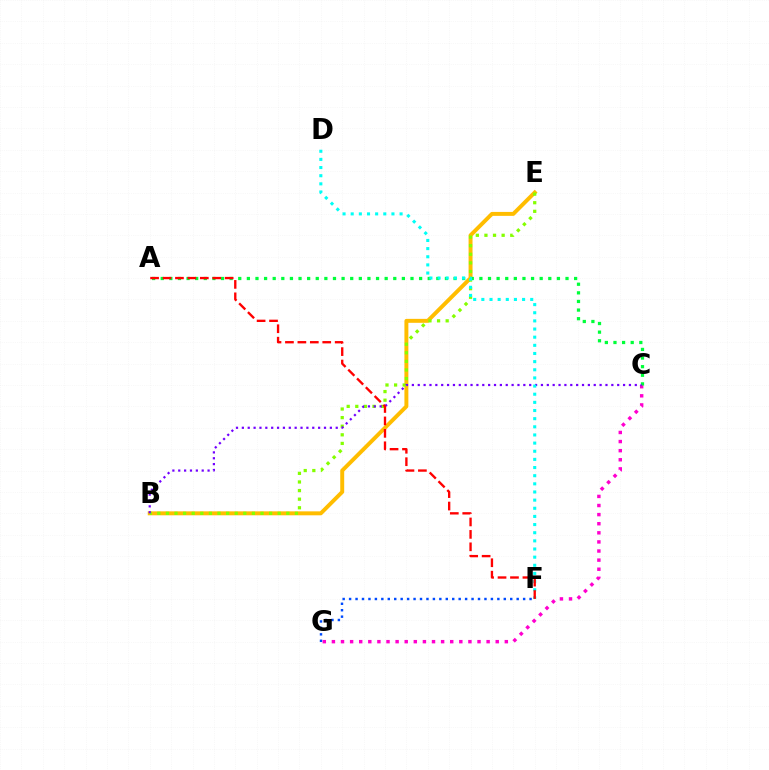{('B', 'E'): [{'color': '#ffbd00', 'line_style': 'solid', 'thickness': 2.84}, {'color': '#84ff00', 'line_style': 'dotted', 'thickness': 2.34}], ('F', 'G'): [{'color': '#004bff', 'line_style': 'dotted', 'thickness': 1.75}], ('C', 'G'): [{'color': '#ff00cf', 'line_style': 'dotted', 'thickness': 2.47}], ('A', 'C'): [{'color': '#00ff39', 'line_style': 'dotted', 'thickness': 2.34}], ('B', 'C'): [{'color': '#7200ff', 'line_style': 'dotted', 'thickness': 1.59}], ('D', 'F'): [{'color': '#00fff6', 'line_style': 'dotted', 'thickness': 2.21}], ('A', 'F'): [{'color': '#ff0000', 'line_style': 'dashed', 'thickness': 1.69}]}